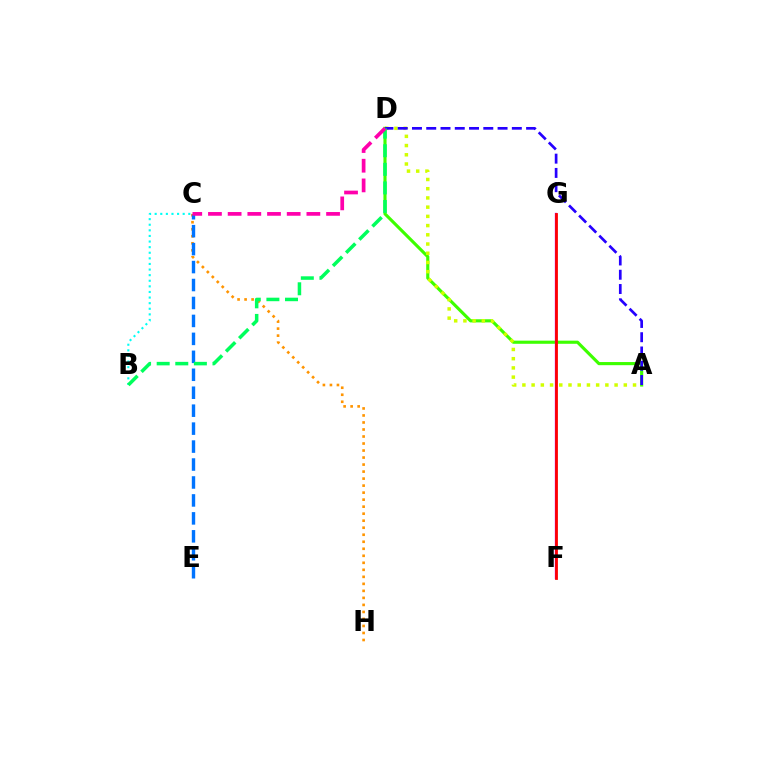{('A', 'D'): [{'color': '#3dff00', 'line_style': 'solid', 'thickness': 2.26}, {'color': '#d1ff00', 'line_style': 'dotted', 'thickness': 2.5}, {'color': '#2500ff', 'line_style': 'dashed', 'thickness': 1.94}], ('B', 'C'): [{'color': '#00fff6', 'line_style': 'dotted', 'thickness': 1.52}], ('C', 'H'): [{'color': '#ff9400', 'line_style': 'dotted', 'thickness': 1.91}], ('F', 'G'): [{'color': '#b900ff', 'line_style': 'solid', 'thickness': 1.65}, {'color': '#ff0000', 'line_style': 'solid', 'thickness': 2.0}], ('C', 'E'): [{'color': '#0074ff', 'line_style': 'dashed', 'thickness': 2.44}], ('B', 'D'): [{'color': '#00ff5c', 'line_style': 'dashed', 'thickness': 2.53}], ('C', 'D'): [{'color': '#ff00ac', 'line_style': 'dashed', 'thickness': 2.67}]}